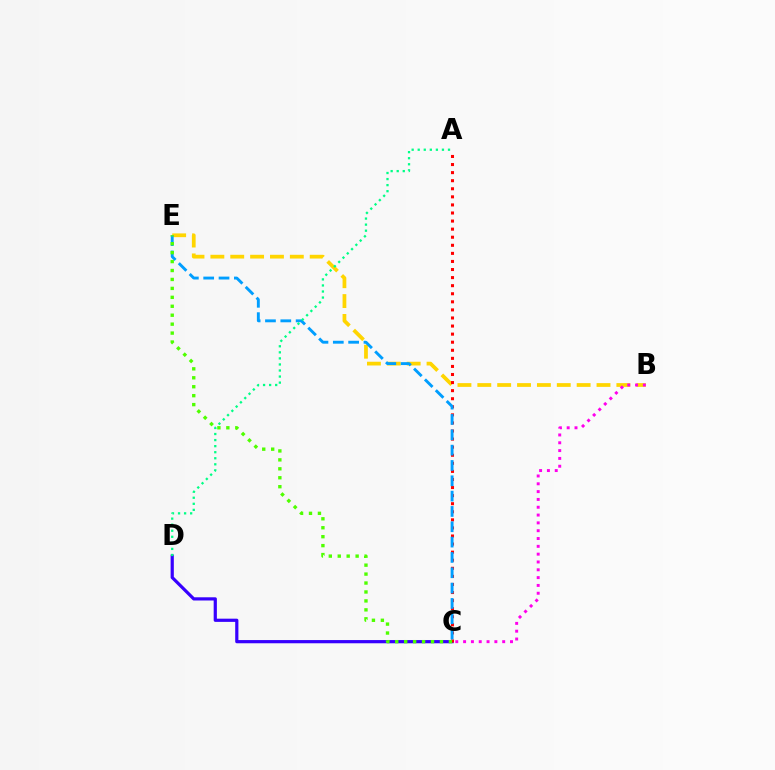{('C', 'D'): [{'color': '#3700ff', 'line_style': 'solid', 'thickness': 2.31}], ('B', 'E'): [{'color': '#ffd500', 'line_style': 'dashed', 'thickness': 2.7}], ('A', 'C'): [{'color': '#ff0000', 'line_style': 'dotted', 'thickness': 2.19}], ('B', 'C'): [{'color': '#ff00ed', 'line_style': 'dotted', 'thickness': 2.12}], ('C', 'E'): [{'color': '#009eff', 'line_style': 'dashed', 'thickness': 2.08}, {'color': '#4fff00', 'line_style': 'dotted', 'thickness': 2.43}], ('A', 'D'): [{'color': '#00ff86', 'line_style': 'dotted', 'thickness': 1.65}]}